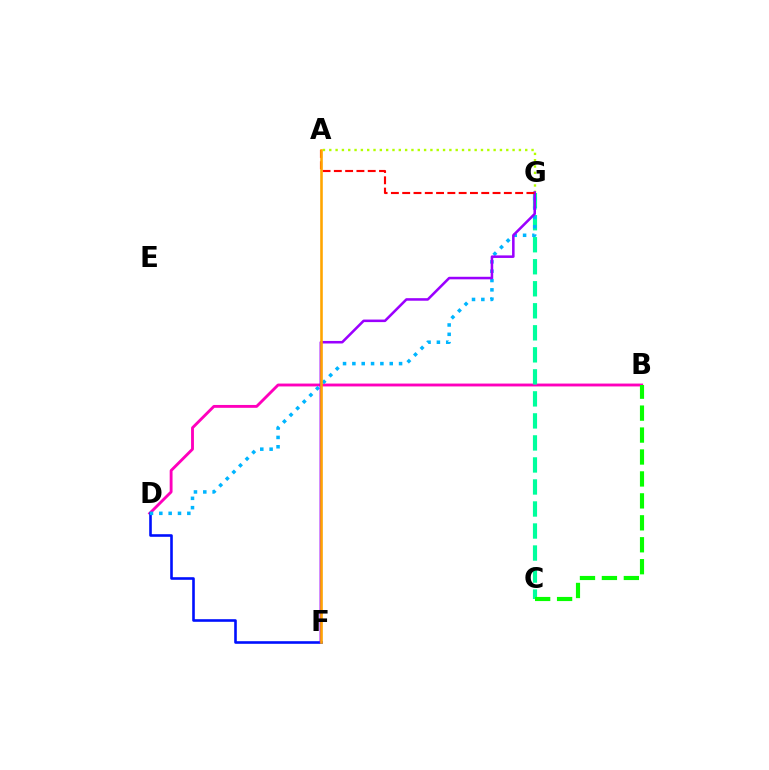{('B', 'D'): [{'color': '#ff00bd', 'line_style': 'solid', 'thickness': 2.06}], ('D', 'F'): [{'color': '#0010ff', 'line_style': 'solid', 'thickness': 1.88}], ('C', 'G'): [{'color': '#00ff9d', 'line_style': 'dashed', 'thickness': 2.99}], ('D', 'G'): [{'color': '#00b5ff', 'line_style': 'dotted', 'thickness': 2.54}], ('A', 'G'): [{'color': '#b3ff00', 'line_style': 'dotted', 'thickness': 1.72}, {'color': '#ff0000', 'line_style': 'dashed', 'thickness': 1.53}], ('F', 'G'): [{'color': '#9b00ff', 'line_style': 'solid', 'thickness': 1.83}], ('A', 'F'): [{'color': '#ffa500', 'line_style': 'solid', 'thickness': 1.87}], ('B', 'C'): [{'color': '#08ff00', 'line_style': 'dashed', 'thickness': 2.98}]}